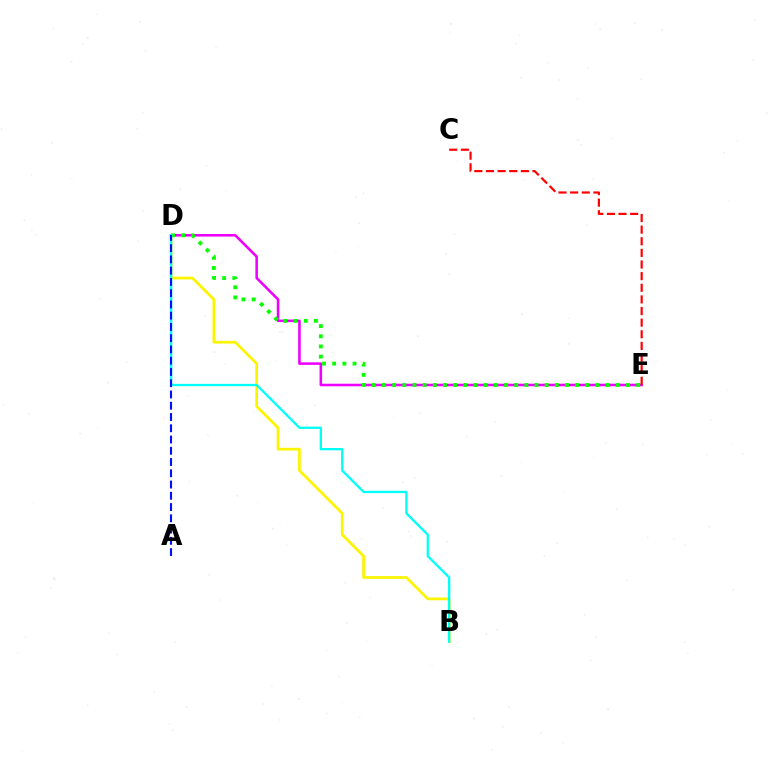{('B', 'D'): [{'color': '#fcf500', 'line_style': 'solid', 'thickness': 1.97}, {'color': '#00fff6', 'line_style': 'solid', 'thickness': 1.65}], ('D', 'E'): [{'color': '#ee00ff', 'line_style': 'solid', 'thickness': 1.85}, {'color': '#08ff00', 'line_style': 'dotted', 'thickness': 2.76}], ('A', 'D'): [{'color': '#0010ff', 'line_style': 'dashed', 'thickness': 1.53}], ('C', 'E'): [{'color': '#ff0000', 'line_style': 'dashed', 'thickness': 1.58}]}